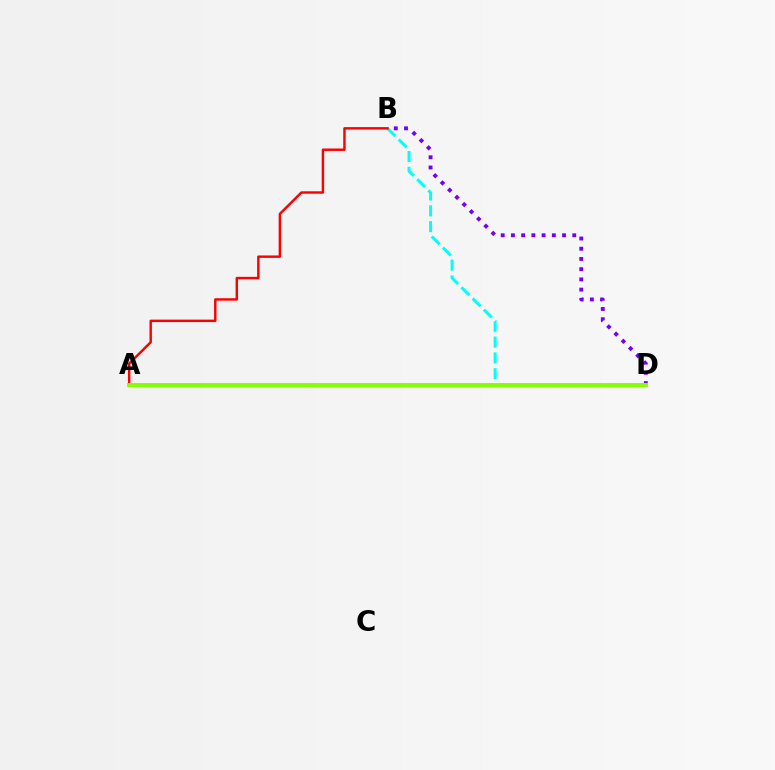{('B', 'D'): [{'color': '#00fff6', 'line_style': 'dashed', 'thickness': 2.15}, {'color': '#7200ff', 'line_style': 'dotted', 'thickness': 2.78}], ('A', 'B'): [{'color': '#ff0000', 'line_style': 'solid', 'thickness': 1.76}], ('A', 'D'): [{'color': '#84ff00', 'line_style': 'solid', 'thickness': 2.81}]}